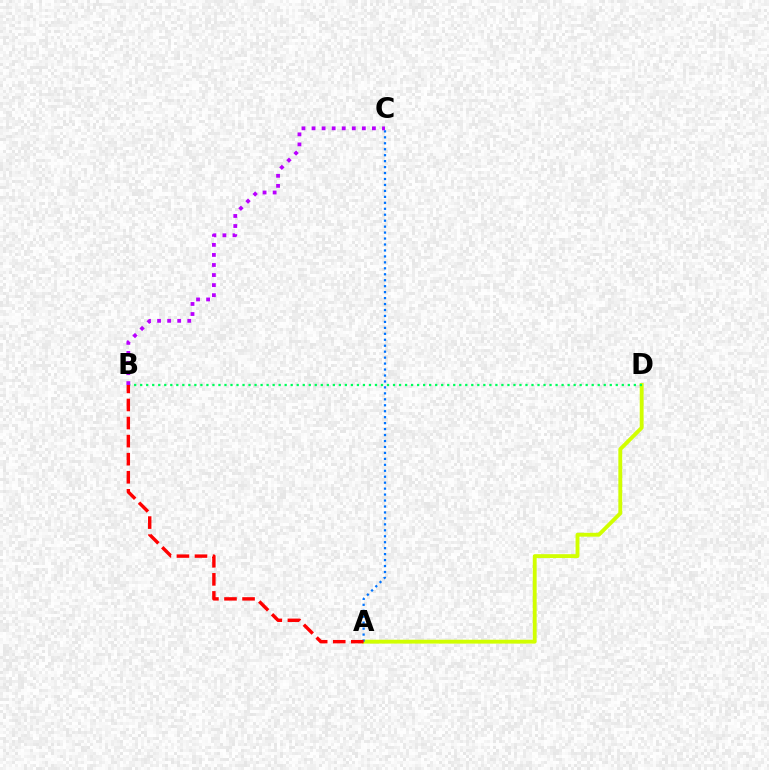{('A', 'D'): [{'color': '#d1ff00', 'line_style': 'solid', 'thickness': 2.78}], ('B', 'D'): [{'color': '#00ff5c', 'line_style': 'dotted', 'thickness': 1.64}], ('A', 'C'): [{'color': '#0074ff', 'line_style': 'dotted', 'thickness': 1.62}], ('A', 'B'): [{'color': '#ff0000', 'line_style': 'dashed', 'thickness': 2.45}], ('B', 'C'): [{'color': '#b900ff', 'line_style': 'dotted', 'thickness': 2.73}]}